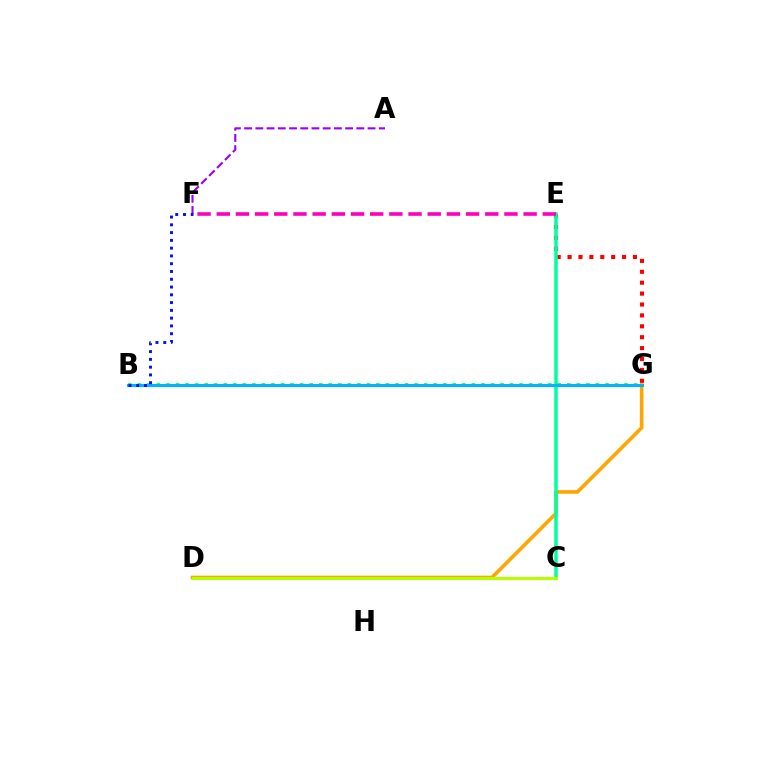{('E', 'G'): [{'color': '#ff0000', 'line_style': 'dotted', 'thickness': 2.96}], ('D', 'G'): [{'color': '#ffa500', 'line_style': 'solid', 'thickness': 2.61}], ('C', 'E'): [{'color': '#00ff9d', 'line_style': 'solid', 'thickness': 2.52}], ('C', 'D'): [{'color': '#b3ff00', 'line_style': 'solid', 'thickness': 2.23}], ('A', 'F'): [{'color': '#9b00ff', 'line_style': 'dashed', 'thickness': 1.52}], ('B', 'G'): [{'color': '#08ff00', 'line_style': 'dotted', 'thickness': 2.59}, {'color': '#00b5ff', 'line_style': 'solid', 'thickness': 2.21}], ('E', 'F'): [{'color': '#ff00bd', 'line_style': 'dashed', 'thickness': 2.61}], ('B', 'F'): [{'color': '#0010ff', 'line_style': 'dotted', 'thickness': 2.11}]}